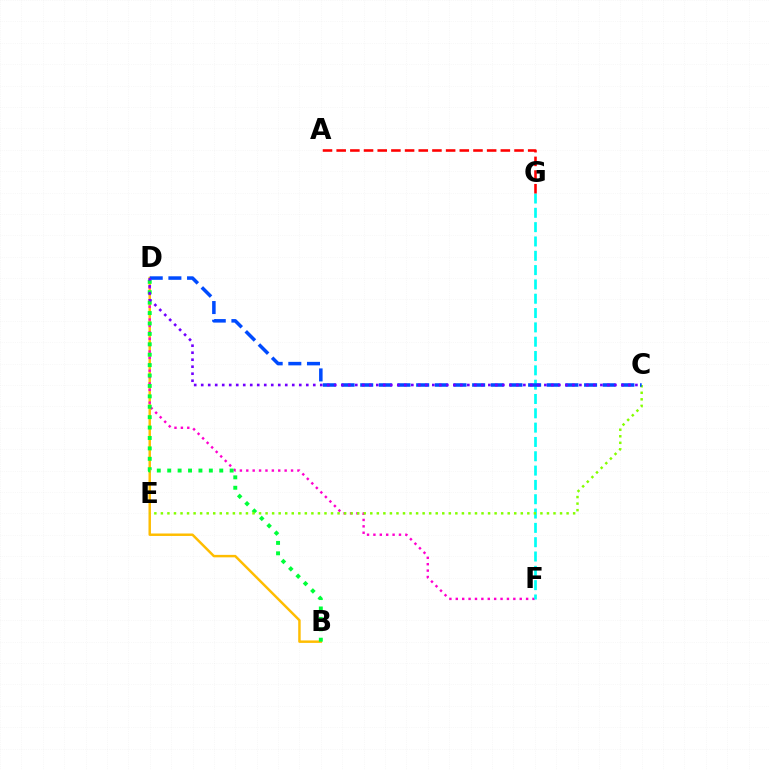{('B', 'D'): [{'color': '#ffbd00', 'line_style': 'solid', 'thickness': 1.77}, {'color': '#00ff39', 'line_style': 'dotted', 'thickness': 2.83}], ('D', 'F'): [{'color': '#ff00cf', 'line_style': 'dotted', 'thickness': 1.74}], ('F', 'G'): [{'color': '#00fff6', 'line_style': 'dashed', 'thickness': 1.95}], ('C', 'E'): [{'color': '#84ff00', 'line_style': 'dotted', 'thickness': 1.78}], ('A', 'G'): [{'color': '#ff0000', 'line_style': 'dashed', 'thickness': 1.86}], ('C', 'D'): [{'color': '#004bff', 'line_style': 'dashed', 'thickness': 2.53}, {'color': '#7200ff', 'line_style': 'dotted', 'thickness': 1.9}]}